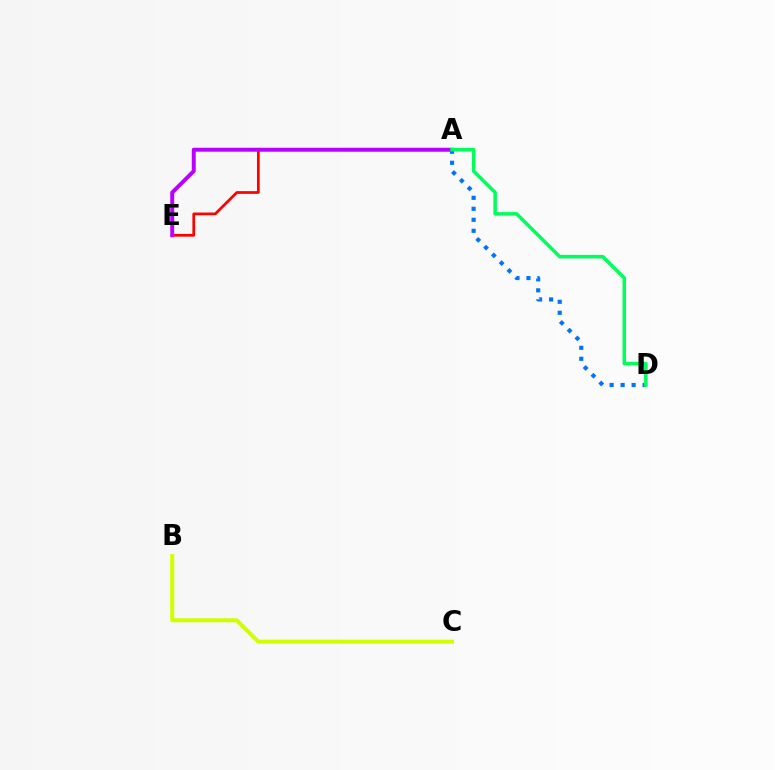{('A', 'D'): [{'color': '#0074ff', 'line_style': 'dotted', 'thickness': 2.99}, {'color': '#00ff5c', 'line_style': 'solid', 'thickness': 2.55}], ('B', 'C'): [{'color': '#d1ff00', 'line_style': 'solid', 'thickness': 2.9}], ('A', 'E'): [{'color': '#ff0000', 'line_style': 'solid', 'thickness': 1.96}, {'color': '#b900ff', 'line_style': 'solid', 'thickness': 2.83}]}